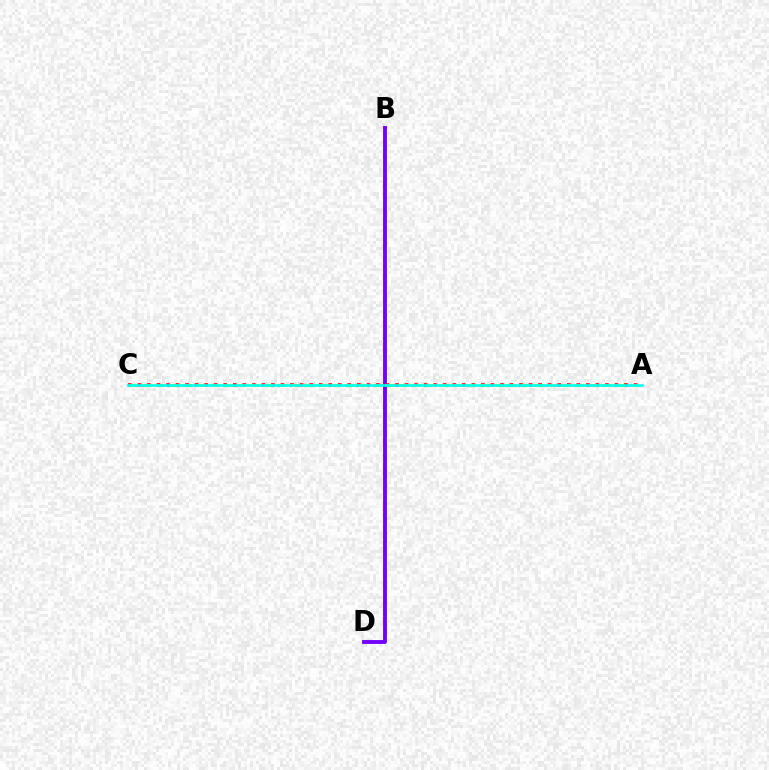{('B', 'D'): [{'color': '#7200ff', 'line_style': 'solid', 'thickness': 2.78}], ('A', 'C'): [{'color': '#ff0000', 'line_style': 'dotted', 'thickness': 2.59}, {'color': '#84ff00', 'line_style': 'dashed', 'thickness': 1.84}, {'color': '#00fff6', 'line_style': 'solid', 'thickness': 1.86}]}